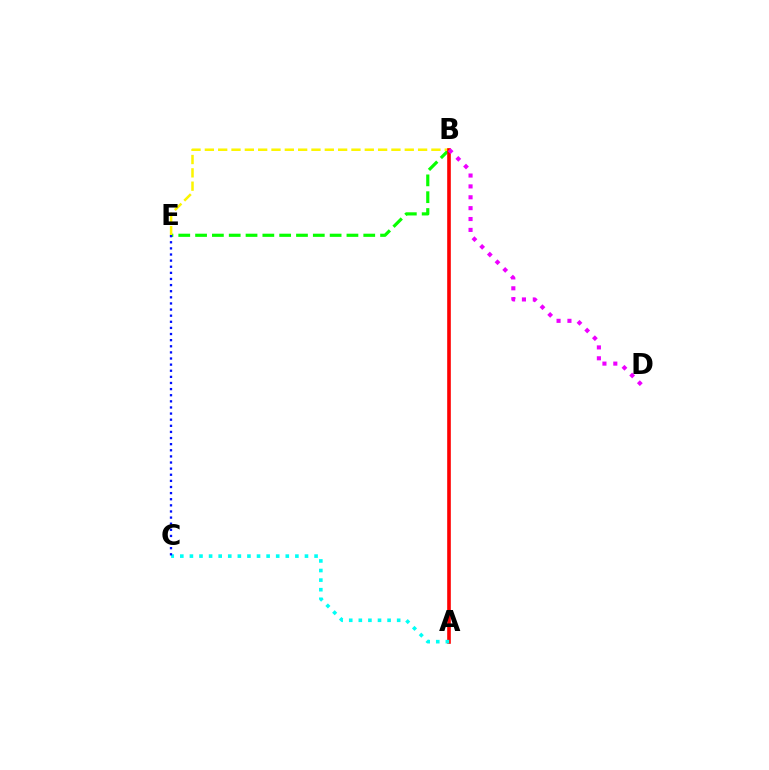{('B', 'E'): [{'color': '#08ff00', 'line_style': 'dashed', 'thickness': 2.28}, {'color': '#fcf500', 'line_style': 'dashed', 'thickness': 1.81}], ('A', 'B'): [{'color': '#ff0000', 'line_style': 'solid', 'thickness': 2.61}], ('B', 'D'): [{'color': '#ee00ff', 'line_style': 'dotted', 'thickness': 2.95}], ('A', 'C'): [{'color': '#00fff6', 'line_style': 'dotted', 'thickness': 2.61}], ('C', 'E'): [{'color': '#0010ff', 'line_style': 'dotted', 'thickness': 1.66}]}